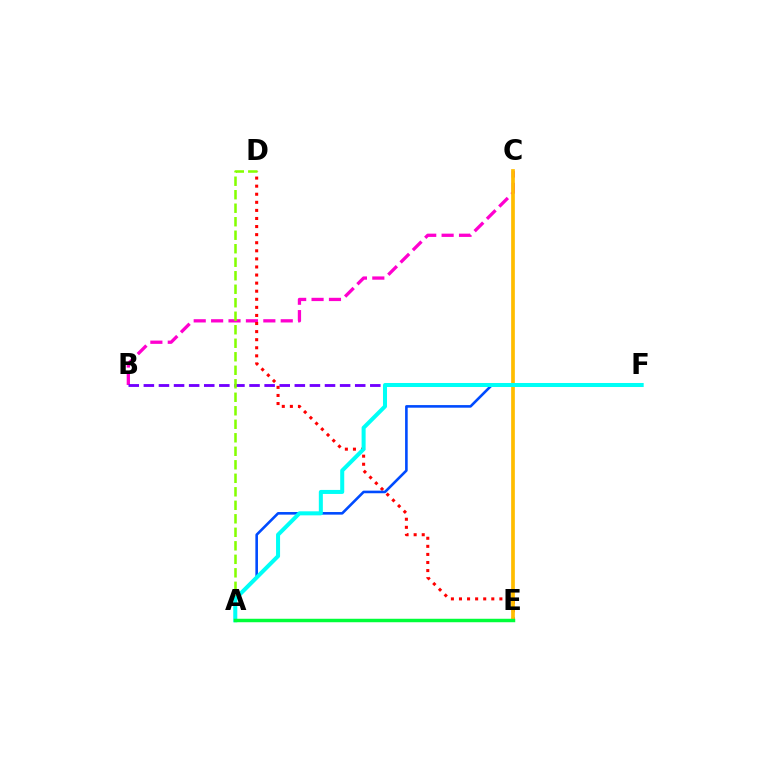{('B', 'C'): [{'color': '#ff00cf', 'line_style': 'dashed', 'thickness': 2.36}], ('B', 'F'): [{'color': '#7200ff', 'line_style': 'dashed', 'thickness': 2.05}], ('D', 'E'): [{'color': '#ff0000', 'line_style': 'dotted', 'thickness': 2.2}], ('A', 'D'): [{'color': '#84ff00', 'line_style': 'dashed', 'thickness': 1.83}], ('C', 'E'): [{'color': '#ffbd00', 'line_style': 'solid', 'thickness': 2.66}], ('A', 'F'): [{'color': '#004bff', 'line_style': 'solid', 'thickness': 1.87}, {'color': '#00fff6', 'line_style': 'solid', 'thickness': 2.9}], ('A', 'E'): [{'color': '#00ff39', 'line_style': 'solid', 'thickness': 2.5}]}